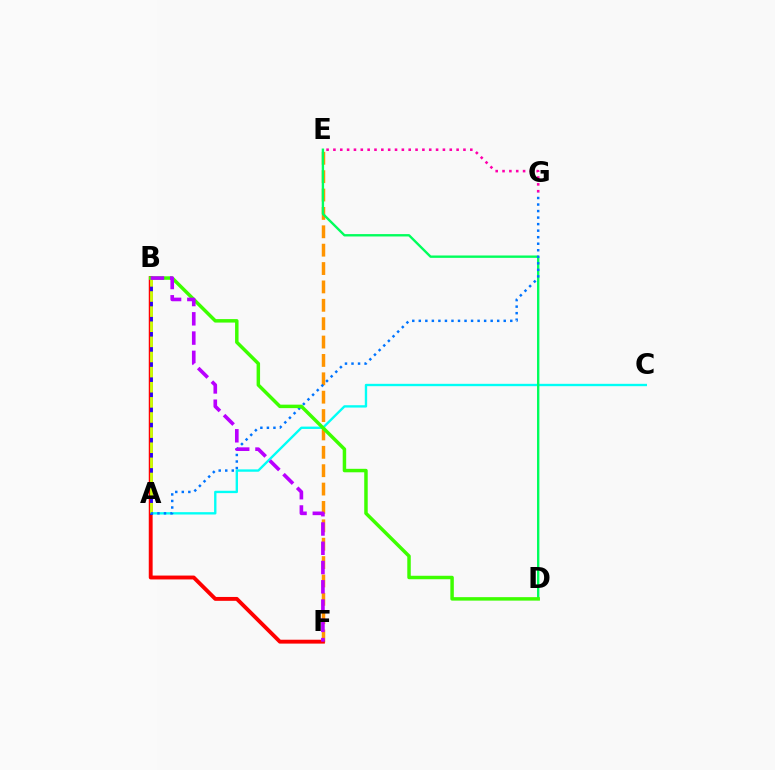{('E', 'F'): [{'color': '#ff9400', 'line_style': 'dashed', 'thickness': 2.5}], ('A', 'C'): [{'color': '#00fff6', 'line_style': 'solid', 'thickness': 1.7}], ('B', 'F'): [{'color': '#ff0000', 'line_style': 'solid', 'thickness': 2.79}, {'color': '#b900ff', 'line_style': 'dashed', 'thickness': 2.62}], ('D', 'E'): [{'color': '#00ff5c', 'line_style': 'solid', 'thickness': 1.71}], ('A', 'B'): [{'color': '#2500ff', 'line_style': 'solid', 'thickness': 1.99}, {'color': '#d1ff00', 'line_style': 'dashed', 'thickness': 2.05}], ('E', 'G'): [{'color': '#ff00ac', 'line_style': 'dotted', 'thickness': 1.86}], ('A', 'G'): [{'color': '#0074ff', 'line_style': 'dotted', 'thickness': 1.78}], ('B', 'D'): [{'color': '#3dff00', 'line_style': 'solid', 'thickness': 2.5}]}